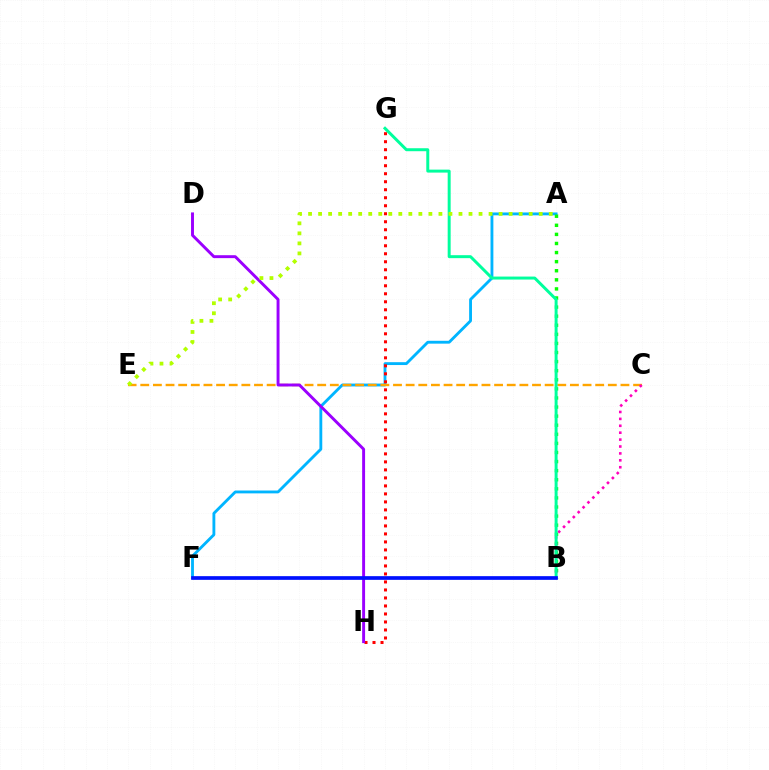{('A', 'F'): [{'color': '#00b5ff', 'line_style': 'solid', 'thickness': 2.06}], ('G', 'H'): [{'color': '#ff0000', 'line_style': 'dotted', 'thickness': 2.17}], ('A', 'B'): [{'color': '#08ff00', 'line_style': 'dotted', 'thickness': 2.47}], ('C', 'E'): [{'color': '#ffa500', 'line_style': 'dashed', 'thickness': 1.72}], ('B', 'C'): [{'color': '#ff00bd', 'line_style': 'dotted', 'thickness': 1.88}], ('B', 'G'): [{'color': '#00ff9d', 'line_style': 'solid', 'thickness': 2.14}], ('D', 'H'): [{'color': '#9b00ff', 'line_style': 'solid', 'thickness': 2.11}], ('A', 'E'): [{'color': '#b3ff00', 'line_style': 'dotted', 'thickness': 2.72}], ('B', 'F'): [{'color': '#0010ff', 'line_style': 'solid', 'thickness': 2.66}]}